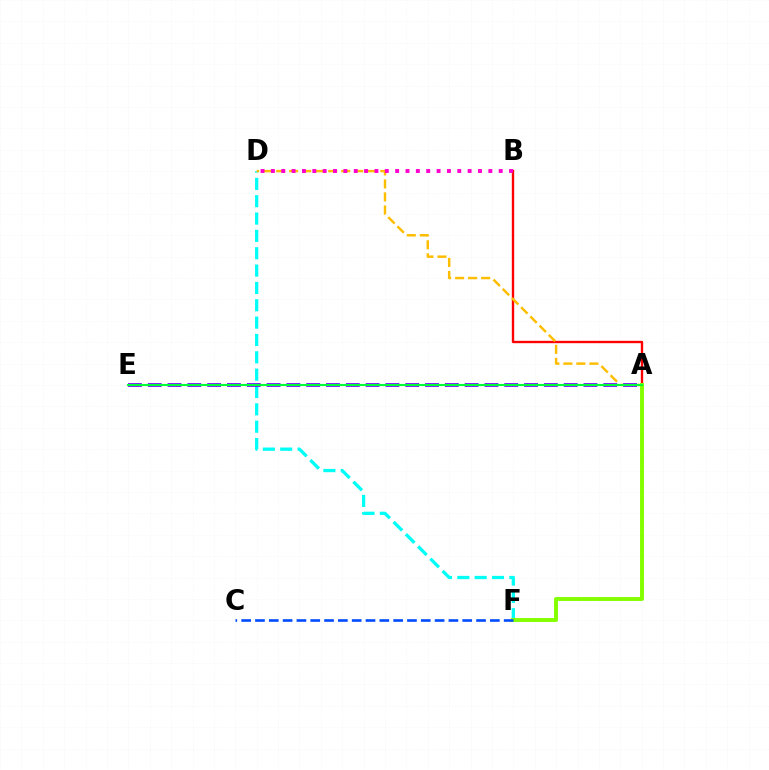{('A', 'B'): [{'color': '#ff0000', 'line_style': 'solid', 'thickness': 1.7}], ('D', 'F'): [{'color': '#00fff6', 'line_style': 'dashed', 'thickness': 2.36}], ('A', 'D'): [{'color': '#ffbd00', 'line_style': 'dashed', 'thickness': 1.77}], ('A', 'F'): [{'color': '#84ff00', 'line_style': 'solid', 'thickness': 2.84}], ('B', 'D'): [{'color': '#ff00cf', 'line_style': 'dotted', 'thickness': 2.81}], ('A', 'E'): [{'color': '#7200ff', 'line_style': 'dashed', 'thickness': 2.69}, {'color': '#00ff39', 'line_style': 'solid', 'thickness': 1.51}], ('C', 'F'): [{'color': '#004bff', 'line_style': 'dashed', 'thickness': 1.88}]}